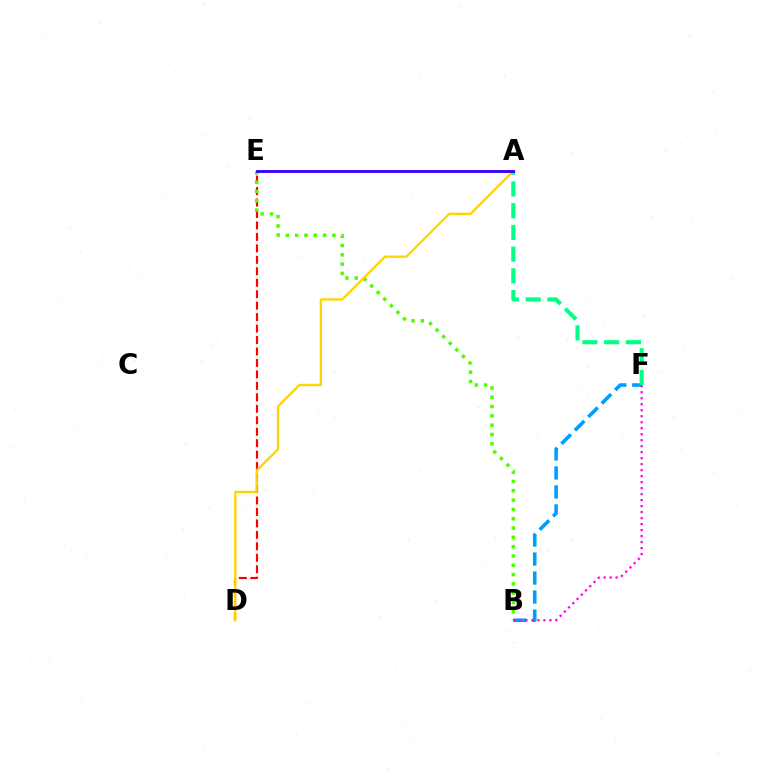{('B', 'F'): [{'color': '#009eff', 'line_style': 'dashed', 'thickness': 2.58}, {'color': '#ff00ed', 'line_style': 'dotted', 'thickness': 1.63}], ('D', 'E'): [{'color': '#ff0000', 'line_style': 'dashed', 'thickness': 1.56}], ('B', 'E'): [{'color': '#4fff00', 'line_style': 'dotted', 'thickness': 2.53}], ('A', 'D'): [{'color': '#ffd500', 'line_style': 'solid', 'thickness': 1.69}], ('A', 'F'): [{'color': '#00ff86', 'line_style': 'dashed', 'thickness': 2.95}], ('A', 'E'): [{'color': '#3700ff', 'line_style': 'solid', 'thickness': 2.04}]}